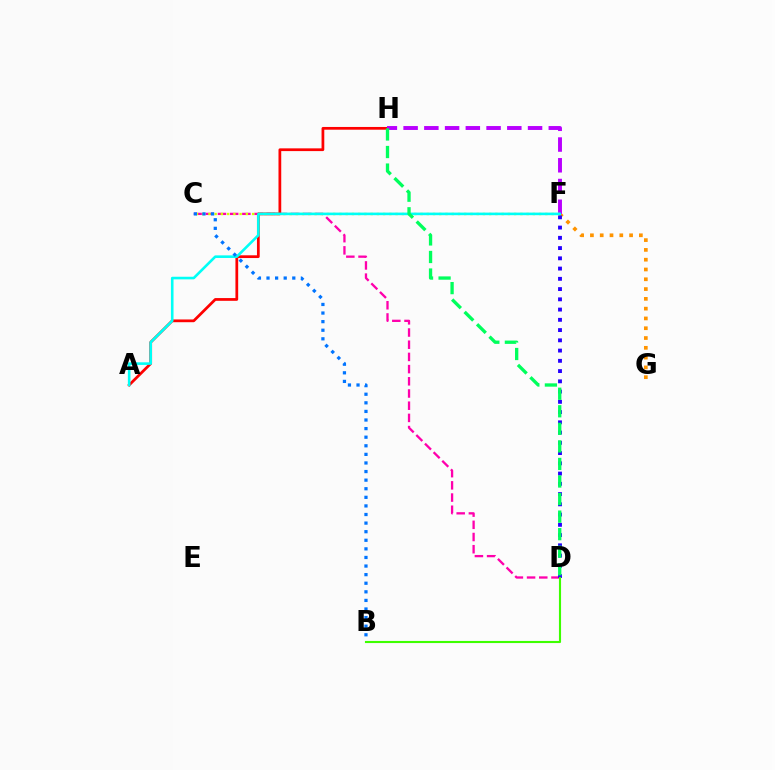{('F', 'G'): [{'color': '#ff9400', 'line_style': 'dotted', 'thickness': 2.66}], ('C', 'D'): [{'color': '#ff00ac', 'line_style': 'dashed', 'thickness': 1.66}], ('D', 'F'): [{'color': '#2500ff', 'line_style': 'dotted', 'thickness': 2.78}], ('A', 'H'): [{'color': '#ff0000', 'line_style': 'solid', 'thickness': 1.97}], ('F', 'H'): [{'color': '#b900ff', 'line_style': 'dashed', 'thickness': 2.82}], ('B', 'D'): [{'color': '#3dff00', 'line_style': 'solid', 'thickness': 1.52}], ('C', 'F'): [{'color': '#d1ff00', 'line_style': 'dotted', 'thickness': 1.7}], ('A', 'F'): [{'color': '#00fff6', 'line_style': 'solid', 'thickness': 1.87}], ('D', 'H'): [{'color': '#00ff5c', 'line_style': 'dashed', 'thickness': 2.38}], ('B', 'C'): [{'color': '#0074ff', 'line_style': 'dotted', 'thickness': 2.33}]}